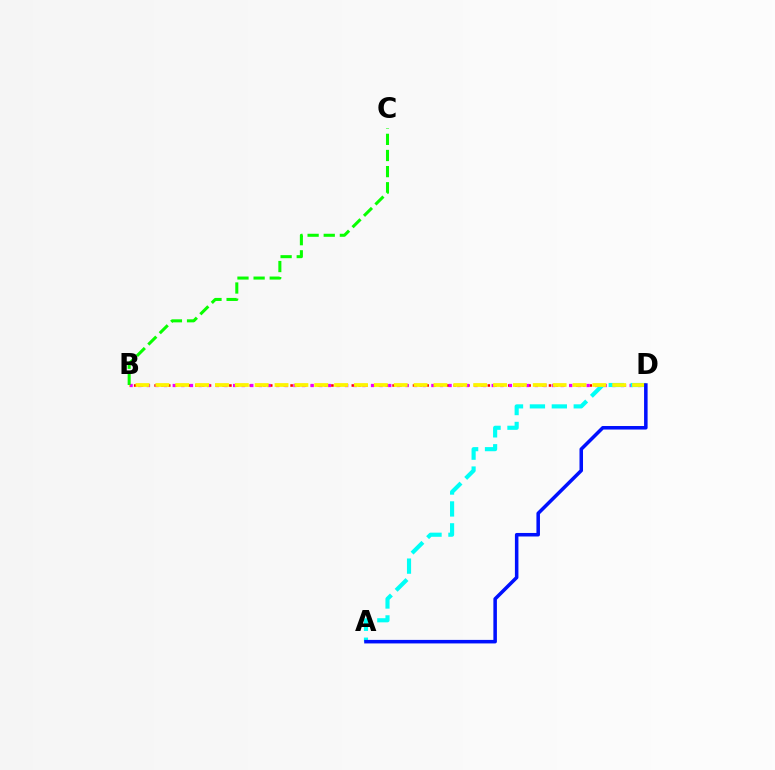{('B', 'D'): [{'color': '#ff0000', 'line_style': 'dotted', 'thickness': 1.85}, {'color': '#ee00ff', 'line_style': 'dotted', 'thickness': 2.34}, {'color': '#fcf500', 'line_style': 'dashed', 'thickness': 2.7}], ('A', 'D'): [{'color': '#00fff6', 'line_style': 'dashed', 'thickness': 2.98}, {'color': '#0010ff', 'line_style': 'solid', 'thickness': 2.54}], ('B', 'C'): [{'color': '#08ff00', 'line_style': 'dashed', 'thickness': 2.19}]}